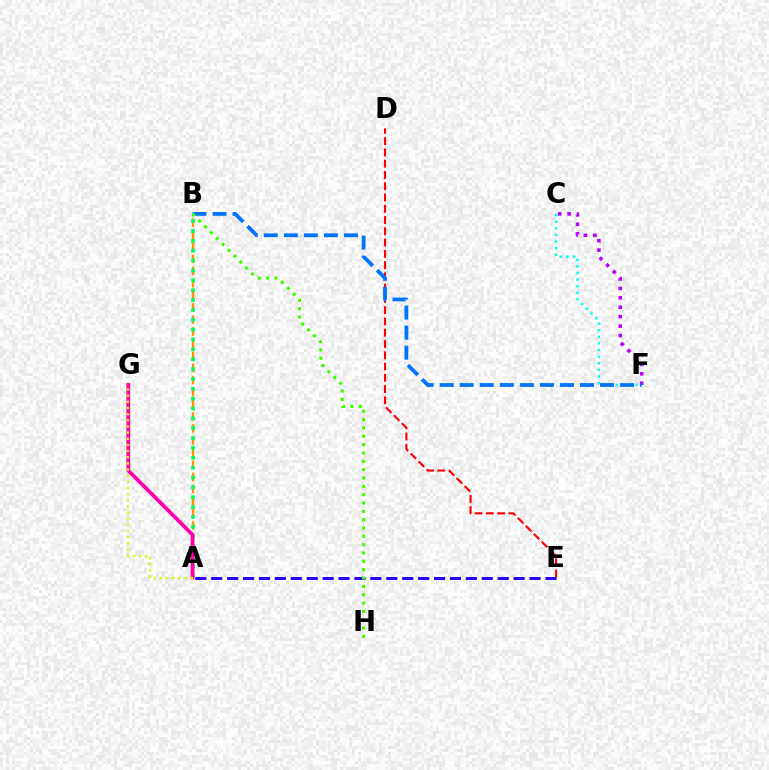{('A', 'B'): [{'color': '#ff9400', 'line_style': 'dashed', 'thickness': 1.64}, {'color': '#00ff5c', 'line_style': 'dotted', 'thickness': 2.68}], ('C', 'F'): [{'color': '#b900ff', 'line_style': 'dotted', 'thickness': 2.56}, {'color': '#00fff6', 'line_style': 'dotted', 'thickness': 1.79}], ('A', 'E'): [{'color': '#2500ff', 'line_style': 'dashed', 'thickness': 2.16}], ('D', 'E'): [{'color': '#ff0000', 'line_style': 'dashed', 'thickness': 1.53}], ('A', 'G'): [{'color': '#ff00ac', 'line_style': 'solid', 'thickness': 2.72}, {'color': '#d1ff00', 'line_style': 'dotted', 'thickness': 1.67}], ('B', 'F'): [{'color': '#0074ff', 'line_style': 'dashed', 'thickness': 2.72}], ('B', 'H'): [{'color': '#3dff00', 'line_style': 'dotted', 'thickness': 2.27}]}